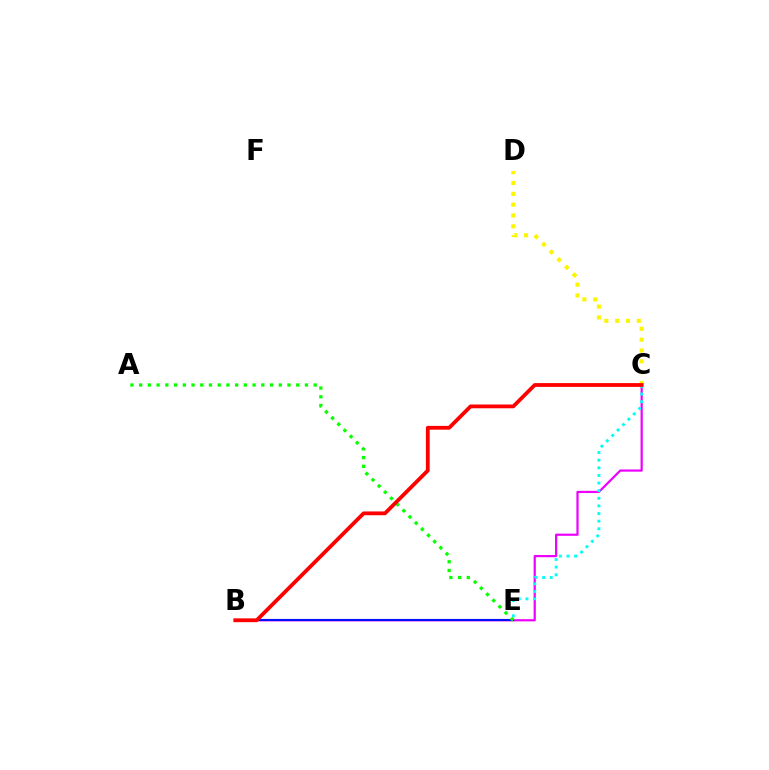{('B', 'C'): [{'color': '#ee00ff', 'line_style': 'solid', 'thickness': 1.59}, {'color': '#ff0000', 'line_style': 'solid', 'thickness': 2.73}], ('B', 'E'): [{'color': '#0010ff', 'line_style': 'solid', 'thickness': 1.52}], ('C', 'E'): [{'color': '#00fff6', 'line_style': 'dotted', 'thickness': 2.07}], ('C', 'D'): [{'color': '#fcf500', 'line_style': 'dotted', 'thickness': 2.94}], ('A', 'E'): [{'color': '#08ff00', 'line_style': 'dotted', 'thickness': 2.37}]}